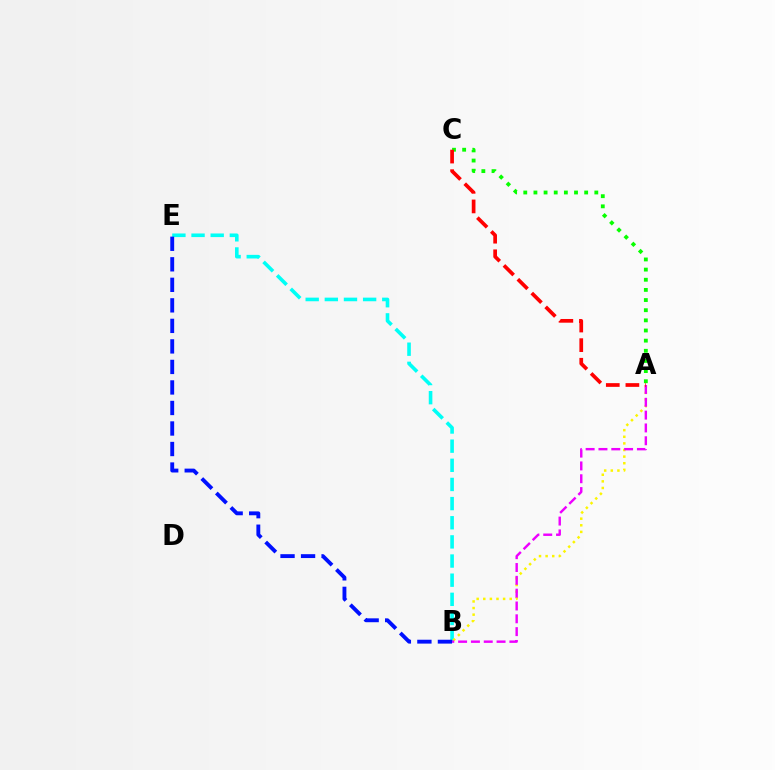{('B', 'E'): [{'color': '#00fff6', 'line_style': 'dashed', 'thickness': 2.6}, {'color': '#0010ff', 'line_style': 'dashed', 'thickness': 2.79}], ('A', 'B'): [{'color': '#fcf500', 'line_style': 'dotted', 'thickness': 1.8}, {'color': '#ee00ff', 'line_style': 'dashed', 'thickness': 1.74}], ('A', 'C'): [{'color': '#08ff00', 'line_style': 'dotted', 'thickness': 2.76}, {'color': '#ff0000', 'line_style': 'dashed', 'thickness': 2.66}]}